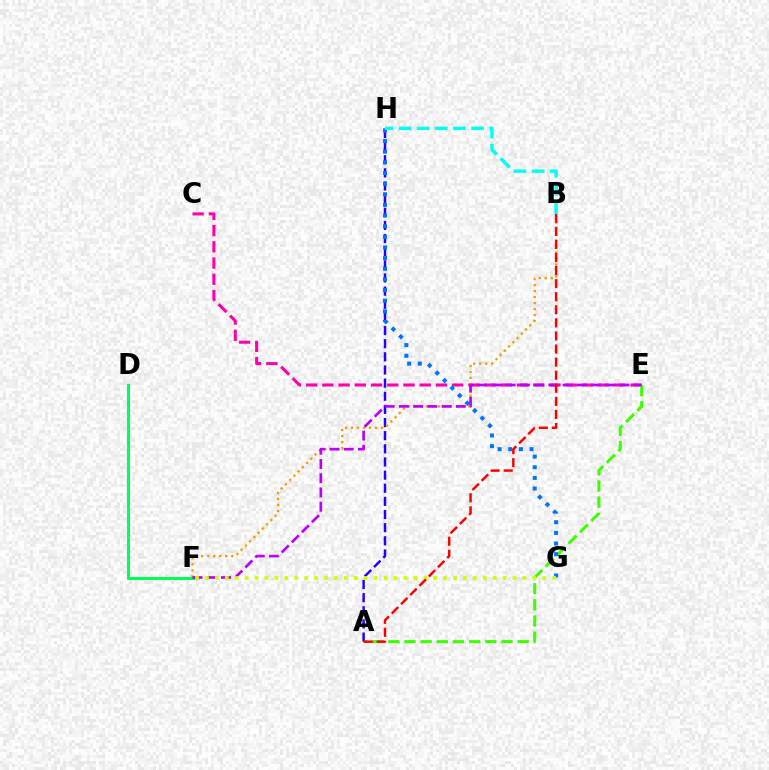{('C', 'E'): [{'color': '#ff00ac', 'line_style': 'dashed', 'thickness': 2.2}], ('A', 'E'): [{'color': '#3dff00', 'line_style': 'dashed', 'thickness': 2.19}], ('D', 'F'): [{'color': '#00ff5c', 'line_style': 'solid', 'thickness': 2.19}], ('A', 'H'): [{'color': '#2500ff', 'line_style': 'dashed', 'thickness': 1.79}], ('B', 'F'): [{'color': '#ff9400', 'line_style': 'dotted', 'thickness': 1.63}], ('G', 'H'): [{'color': '#0074ff', 'line_style': 'dotted', 'thickness': 2.89}], ('E', 'F'): [{'color': '#b900ff', 'line_style': 'dashed', 'thickness': 1.93}], ('F', 'G'): [{'color': '#d1ff00', 'line_style': 'dotted', 'thickness': 2.7}], ('A', 'B'): [{'color': '#ff0000', 'line_style': 'dashed', 'thickness': 1.78}], ('B', 'H'): [{'color': '#00fff6', 'line_style': 'dashed', 'thickness': 2.47}]}